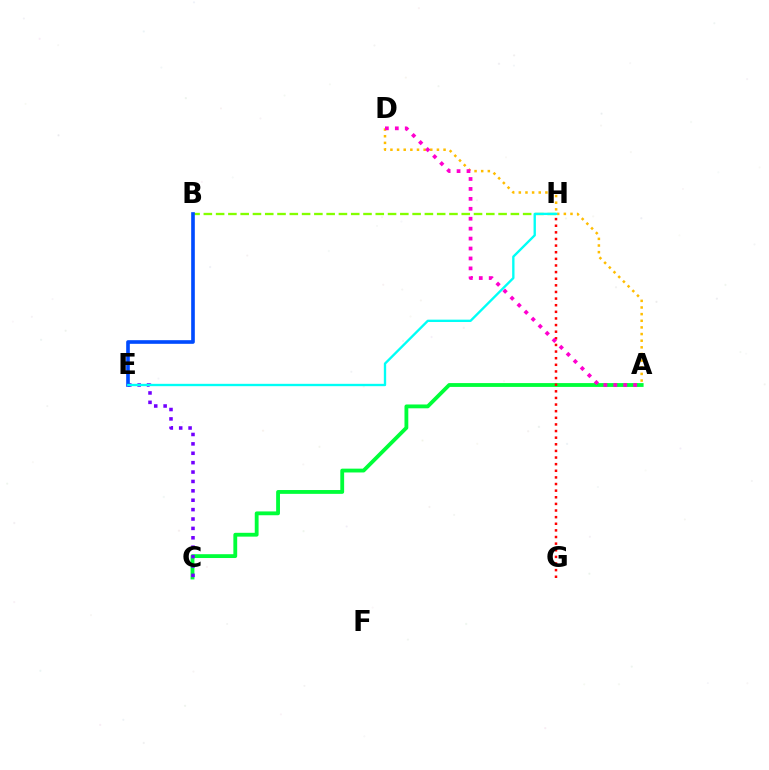{('A', 'C'): [{'color': '#00ff39', 'line_style': 'solid', 'thickness': 2.75}], ('B', 'H'): [{'color': '#84ff00', 'line_style': 'dashed', 'thickness': 1.67}], ('C', 'E'): [{'color': '#7200ff', 'line_style': 'dotted', 'thickness': 2.55}], ('G', 'H'): [{'color': '#ff0000', 'line_style': 'dotted', 'thickness': 1.8}], ('B', 'E'): [{'color': '#004bff', 'line_style': 'solid', 'thickness': 2.62}], ('A', 'D'): [{'color': '#ffbd00', 'line_style': 'dotted', 'thickness': 1.8}, {'color': '#ff00cf', 'line_style': 'dotted', 'thickness': 2.7}], ('E', 'H'): [{'color': '#00fff6', 'line_style': 'solid', 'thickness': 1.69}]}